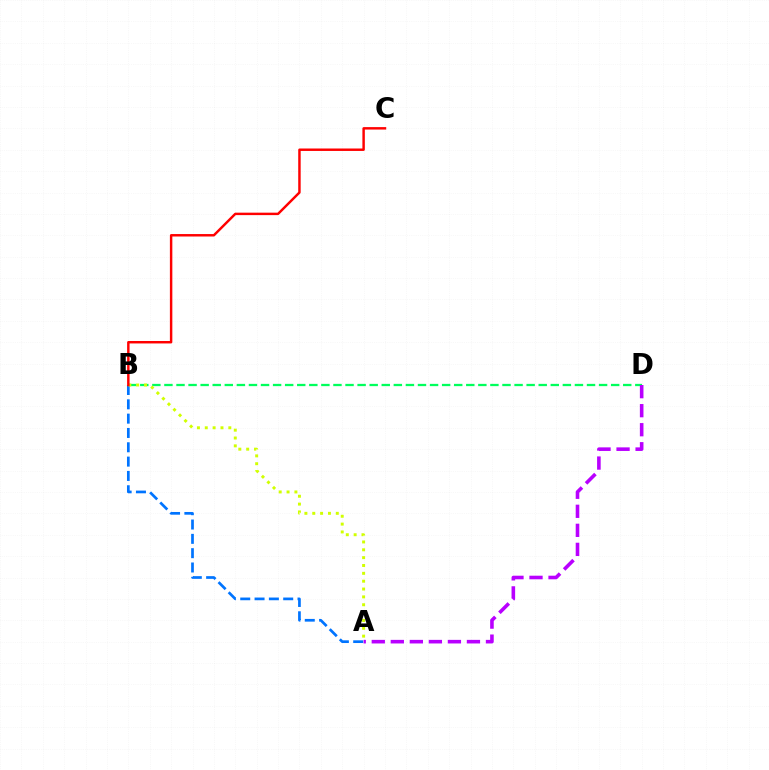{('B', 'D'): [{'color': '#00ff5c', 'line_style': 'dashed', 'thickness': 1.64}], ('A', 'B'): [{'color': '#0074ff', 'line_style': 'dashed', 'thickness': 1.95}, {'color': '#d1ff00', 'line_style': 'dotted', 'thickness': 2.13}], ('B', 'C'): [{'color': '#ff0000', 'line_style': 'solid', 'thickness': 1.77}], ('A', 'D'): [{'color': '#b900ff', 'line_style': 'dashed', 'thickness': 2.59}]}